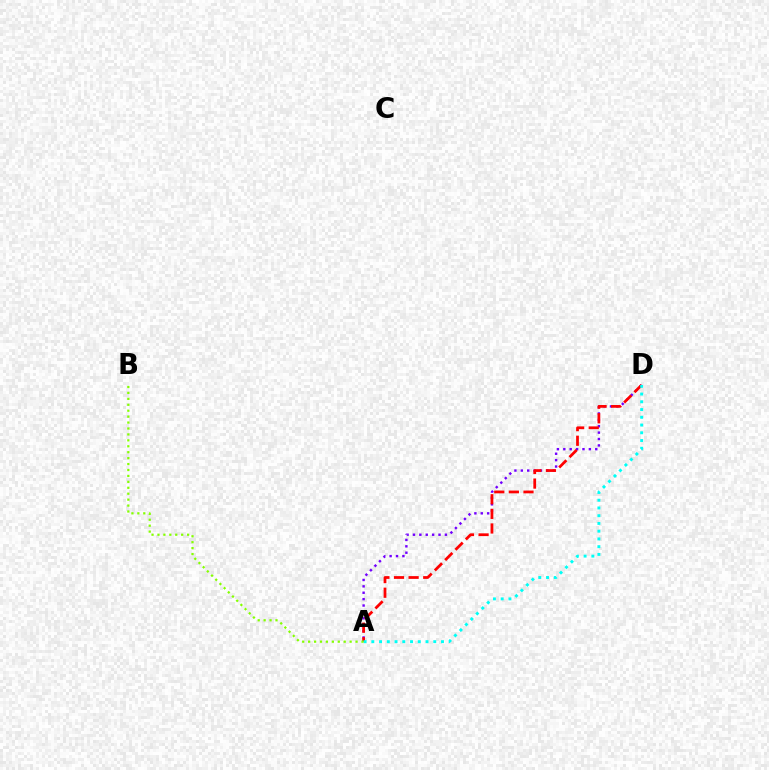{('A', 'D'): [{'color': '#7200ff', 'line_style': 'dotted', 'thickness': 1.74}, {'color': '#ff0000', 'line_style': 'dashed', 'thickness': 1.99}, {'color': '#00fff6', 'line_style': 'dotted', 'thickness': 2.1}], ('A', 'B'): [{'color': '#84ff00', 'line_style': 'dotted', 'thickness': 1.61}]}